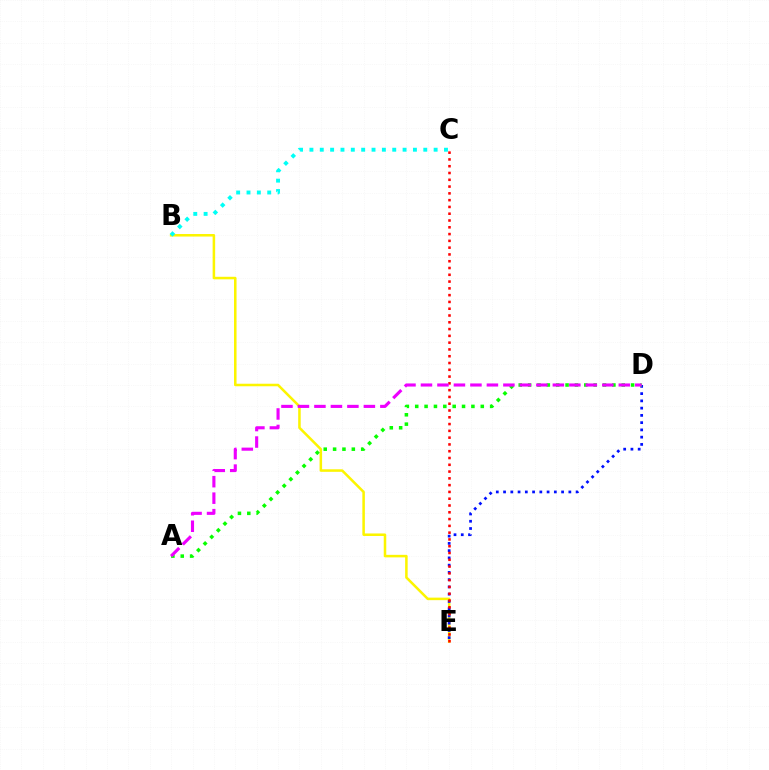{('B', 'E'): [{'color': '#fcf500', 'line_style': 'solid', 'thickness': 1.82}], ('B', 'C'): [{'color': '#00fff6', 'line_style': 'dotted', 'thickness': 2.81}], ('D', 'E'): [{'color': '#0010ff', 'line_style': 'dotted', 'thickness': 1.97}], ('A', 'D'): [{'color': '#08ff00', 'line_style': 'dotted', 'thickness': 2.54}, {'color': '#ee00ff', 'line_style': 'dashed', 'thickness': 2.24}], ('C', 'E'): [{'color': '#ff0000', 'line_style': 'dotted', 'thickness': 1.84}]}